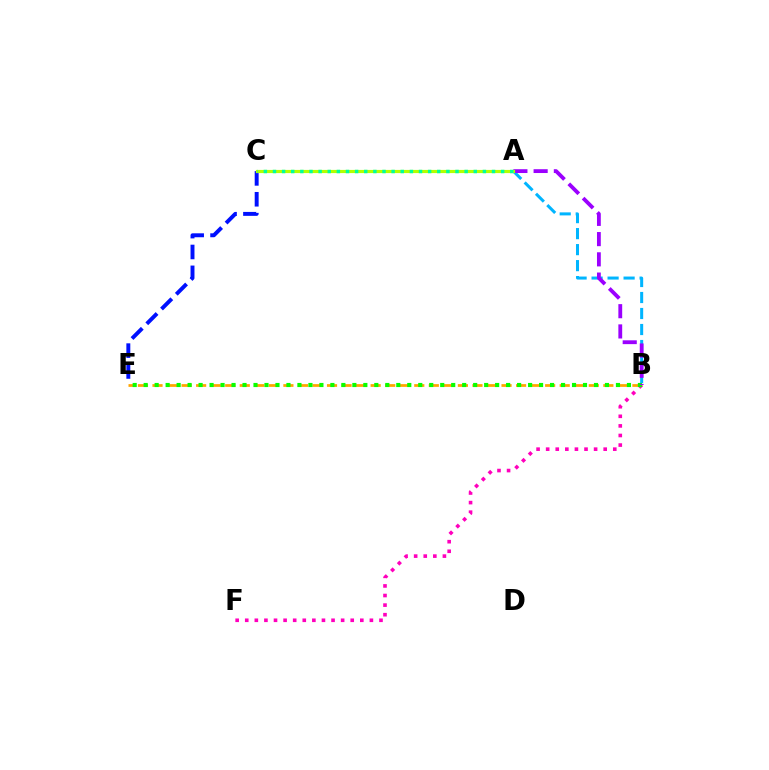{('A', 'B'): [{'color': '#00b5ff', 'line_style': 'dashed', 'thickness': 2.17}, {'color': '#9b00ff', 'line_style': 'dashed', 'thickness': 2.75}], ('A', 'C'): [{'color': '#ff0000', 'line_style': 'dashed', 'thickness': 1.97}, {'color': '#b3ff00', 'line_style': 'solid', 'thickness': 2.28}, {'color': '#00ff9d', 'line_style': 'dotted', 'thickness': 2.48}], ('C', 'E'): [{'color': '#0010ff', 'line_style': 'dashed', 'thickness': 2.84}], ('B', 'E'): [{'color': '#ffa500', 'line_style': 'dashed', 'thickness': 1.98}, {'color': '#08ff00', 'line_style': 'dotted', 'thickness': 2.98}], ('B', 'F'): [{'color': '#ff00bd', 'line_style': 'dotted', 'thickness': 2.61}]}